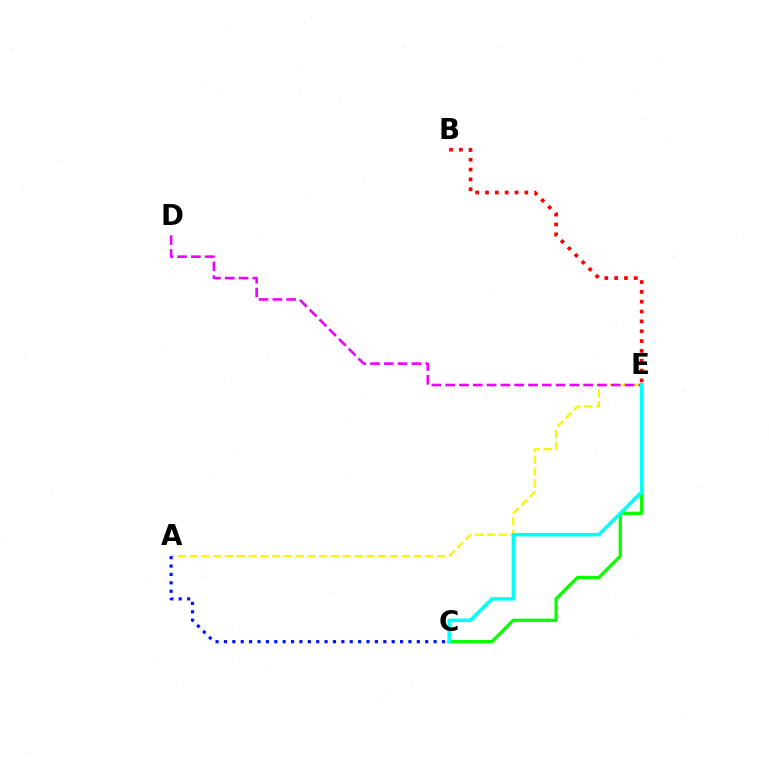{('A', 'E'): [{'color': '#fcf500', 'line_style': 'dashed', 'thickness': 1.6}], ('A', 'C'): [{'color': '#0010ff', 'line_style': 'dotted', 'thickness': 2.28}], ('C', 'E'): [{'color': '#08ff00', 'line_style': 'solid', 'thickness': 2.36}, {'color': '#00fff6', 'line_style': 'solid', 'thickness': 2.52}], ('B', 'E'): [{'color': '#ff0000', 'line_style': 'dotted', 'thickness': 2.67}], ('D', 'E'): [{'color': '#ee00ff', 'line_style': 'dashed', 'thickness': 1.87}]}